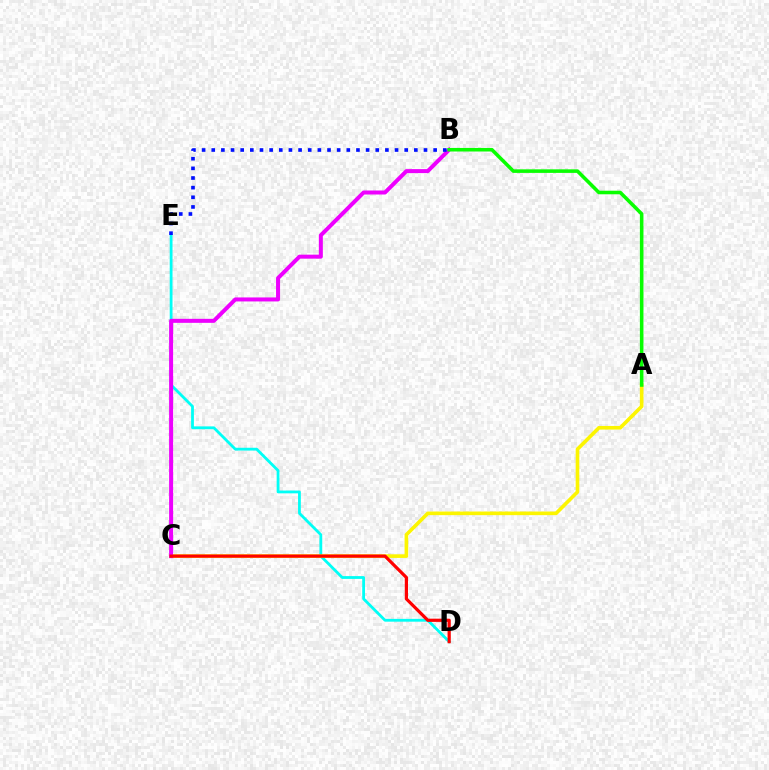{('D', 'E'): [{'color': '#00fff6', 'line_style': 'solid', 'thickness': 2.01}], ('A', 'C'): [{'color': '#fcf500', 'line_style': 'solid', 'thickness': 2.61}], ('B', 'C'): [{'color': '#ee00ff', 'line_style': 'solid', 'thickness': 2.88}], ('C', 'D'): [{'color': '#ff0000', 'line_style': 'solid', 'thickness': 2.31}], ('B', 'E'): [{'color': '#0010ff', 'line_style': 'dotted', 'thickness': 2.62}], ('A', 'B'): [{'color': '#08ff00', 'line_style': 'solid', 'thickness': 2.57}]}